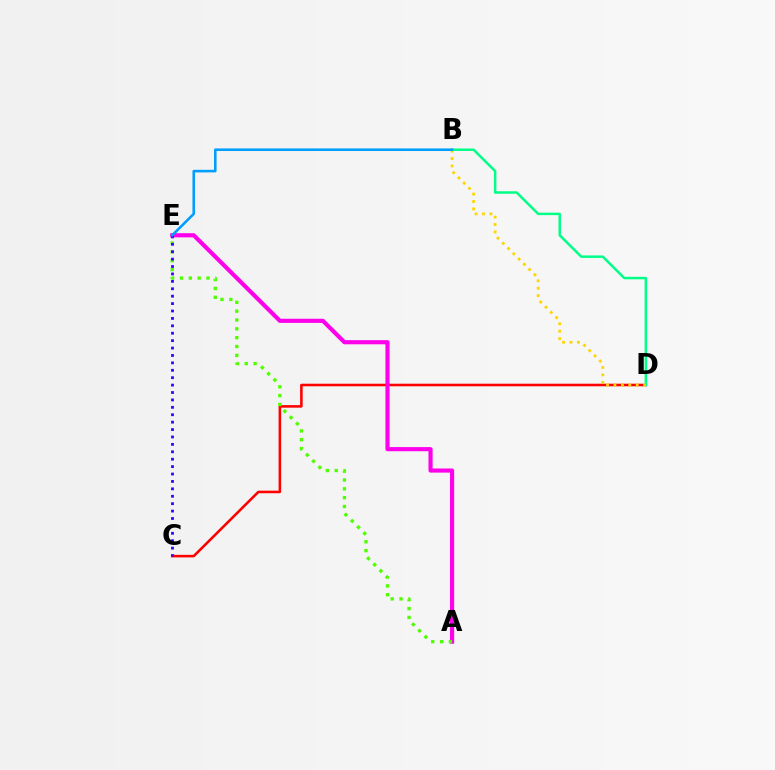{('C', 'D'): [{'color': '#ff0000', 'line_style': 'solid', 'thickness': 1.85}], ('A', 'E'): [{'color': '#ff00ed', 'line_style': 'solid', 'thickness': 2.98}, {'color': '#4fff00', 'line_style': 'dotted', 'thickness': 2.4}], ('B', 'D'): [{'color': '#00ff86', 'line_style': 'solid', 'thickness': 1.79}, {'color': '#ffd500', 'line_style': 'dotted', 'thickness': 2.02}], ('C', 'E'): [{'color': '#3700ff', 'line_style': 'dotted', 'thickness': 2.01}], ('B', 'E'): [{'color': '#009eff', 'line_style': 'solid', 'thickness': 1.86}]}